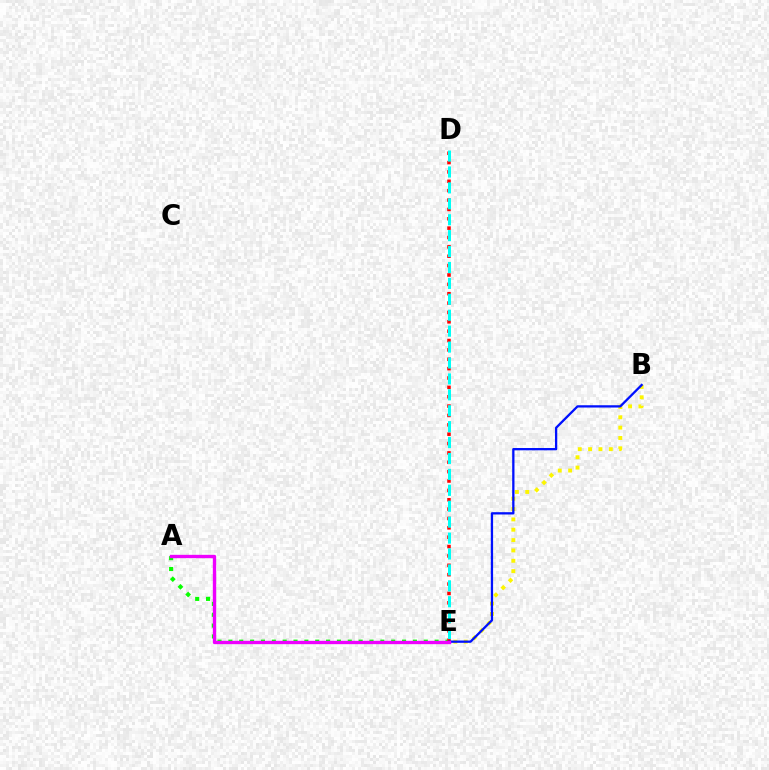{('A', 'E'): [{'color': '#08ff00', 'line_style': 'dotted', 'thickness': 2.95}, {'color': '#ee00ff', 'line_style': 'solid', 'thickness': 2.41}], ('D', 'E'): [{'color': '#ff0000', 'line_style': 'dotted', 'thickness': 2.54}, {'color': '#00fff6', 'line_style': 'dashed', 'thickness': 2.16}], ('B', 'E'): [{'color': '#fcf500', 'line_style': 'dotted', 'thickness': 2.81}, {'color': '#0010ff', 'line_style': 'solid', 'thickness': 1.65}]}